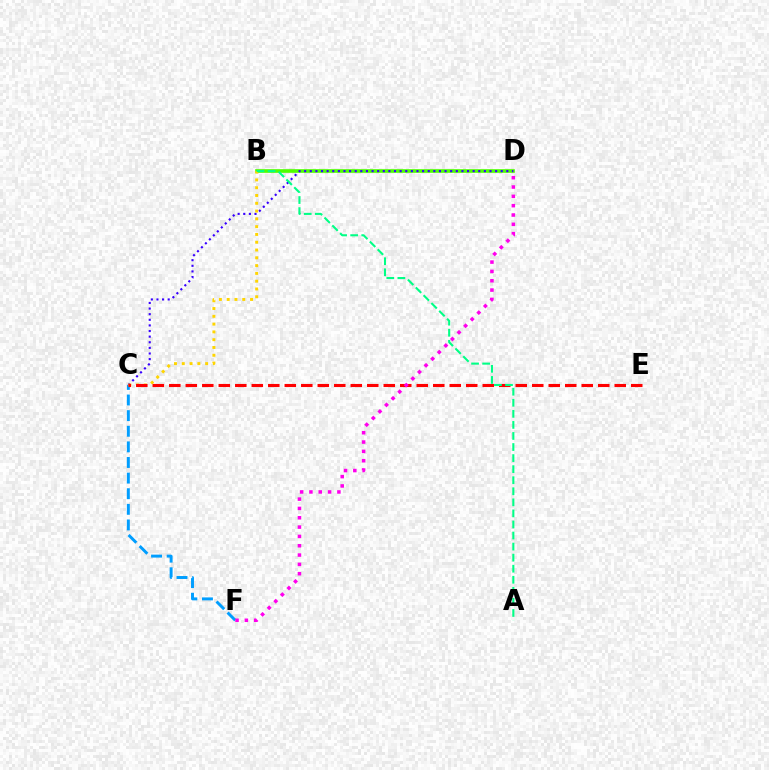{('B', 'D'): [{'color': '#4fff00', 'line_style': 'solid', 'thickness': 2.62}], ('C', 'F'): [{'color': '#009eff', 'line_style': 'dashed', 'thickness': 2.12}], ('C', 'D'): [{'color': '#3700ff', 'line_style': 'dotted', 'thickness': 1.53}], ('B', 'C'): [{'color': '#ffd500', 'line_style': 'dotted', 'thickness': 2.12}], ('C', 'E'): [{'color': '#ff0000', 'line_style': 'dashed', 'thickness': 2.24}], ('A', 'B'): [{'color': '#00ff86', 'line_style': 'dashed', 'thickness': 1.5}], ('D', 'F'): [{'color': '#ff00ed', 'line_style': 'dotted', 'thickness': 2.53}]}